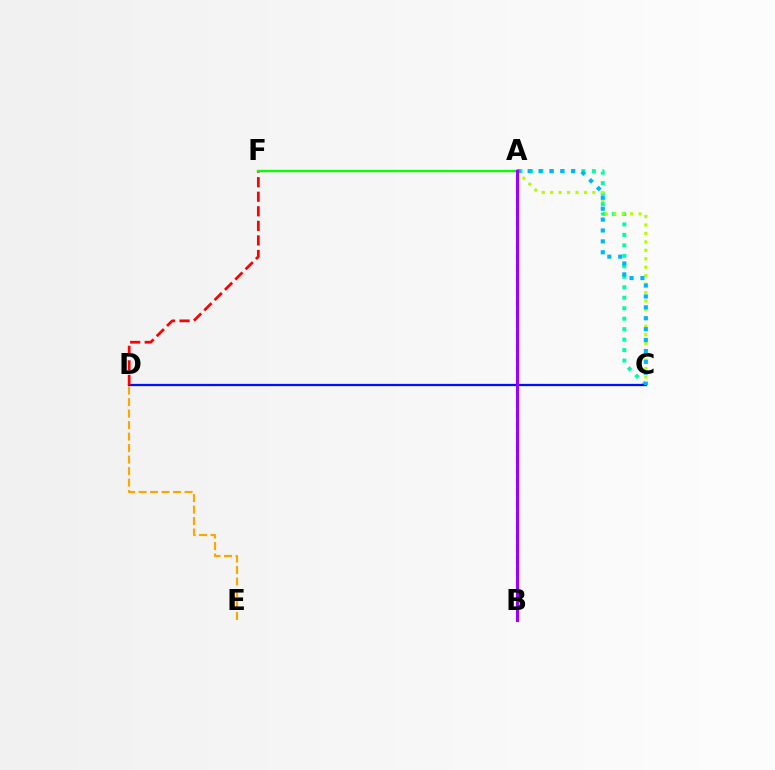{('A', 'C'): [{'color': '#00ff9d', 'line_style': 'dotted', 'thickness': 2.85}, {'color': '#b3ff00', 'line_style': 'dotted', 'thickness': 2.29}, {'color': '#00b5ff', 'line_style': 'dotted', 'thickness': 2.96}], ('C', 'D'): [{'color': '#0010ff', 'line_style': 'solid', 'thickness': 1.63}], ('D', 'F'): [{'color': '#ff0000', 'line_style': 'dashed', 'thickness': 1.98}], ('D', 'E'): [{'color': '#ffa500', 'line_style': 'dashed', 'thickness': 1.56}], ('A', 'B'): [{'color': '#ff00bd', 'line_style': 'dashed', 'thickness': 1.52}, {'color': '#9b00ff', 'line_style': 'solid', 'thickness': 2.2}], ('A', 'F'): [{'color': '#08ff00', 'line_style': 'solid', 'thickness': 1.7}]}